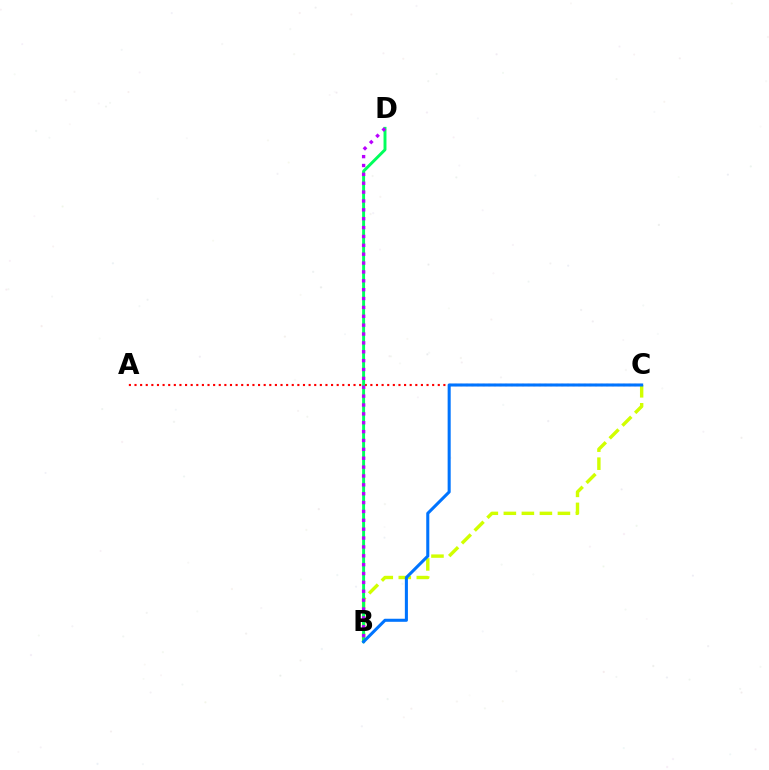{('A', 'C'): [{'color': '#ff0000', 'line_style': 'dotted', 'thickness': 1.53}], ('B', 'C'): [{'color': '#d1ff00', 'line_style': 'dashed', 'thickness': 2.45}, {'color': '#0074ff', 'line_style': 'solid', 'thickness': 2.2}], ('B', 'D'): [{'color': '#00ff5c', 'line_style': 'solid', 'thickness': 2.11}, {'color': '#b900ff', 'line_style': 'dotted', 'thickness': 2.41}]}